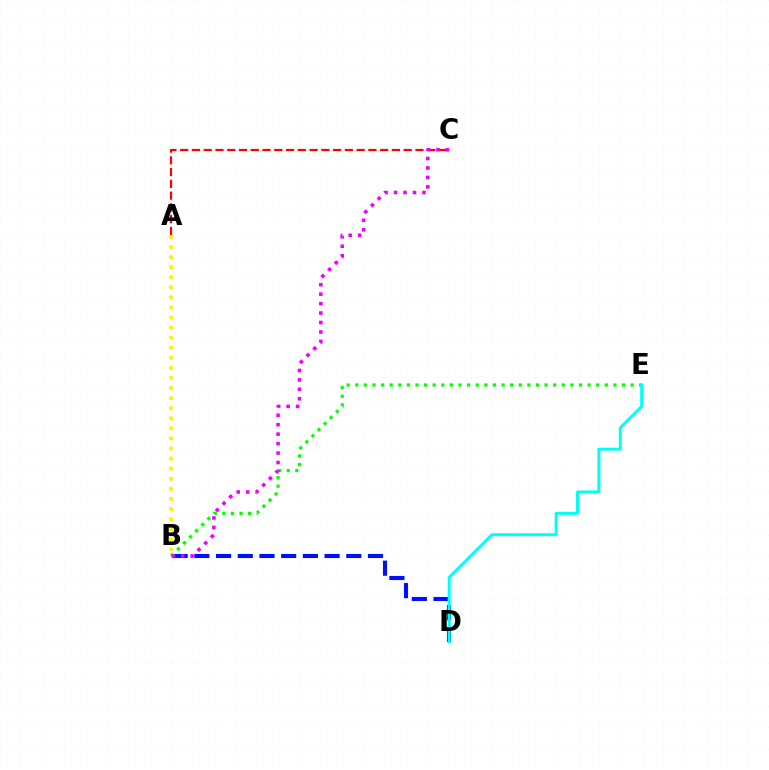{('B', 'D'): [{'color': '#0010ff', 'line_style': 'dashed', 'thickness': 2.95}], ('B', 'E'): [{'color': '#08ff00', 'line_style': 'dotted', 'thickness': 2.34}], ('A', 'C'): [{'color': '#ff0000', 'line_style': 'dashed', 'thickness': 1.6}], ('B', 'C'): [{'color': '#ee00ff', 'line_style': 'dotted', 'thickness': 2.57}], ('D', 'E'): [{'color': '#00fff6', 'line_style': 'solid', 'thickness': 2.15}], ('A', 'B'): [{'color': '#fcf500', 'line_style': 'dotted', 'thickness': 2.74}]}